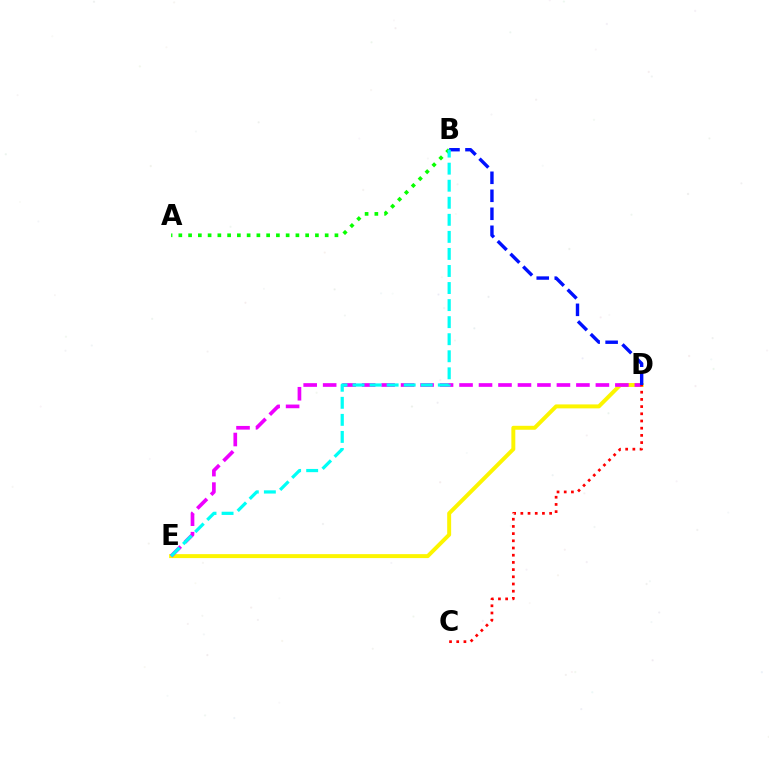{('D', 'E'): [{'color': '#fcf500', 'line_style': 'solid', 'thickness': 2.84}, {'color': '#ee00ff', 'line_style': 'dashed', 'thickness': 2.65}], ('A', 'B'): [{'color': '#08ff00', 'line_style': 'dotted', 'thickness': 2.65}], ('C', 'D'): [{'color': '#ff0000', 'line_style': 'dotted', 'thickness': 1.96}], ('B', 'D'): [{'color': '#0010ff', 'line_style': 'dashed', 'thickness': 2.45}], ('B', 'E'): [{'color': '#00fff6', 'line_style': 'dashed', 'thickness': 2.32}]}